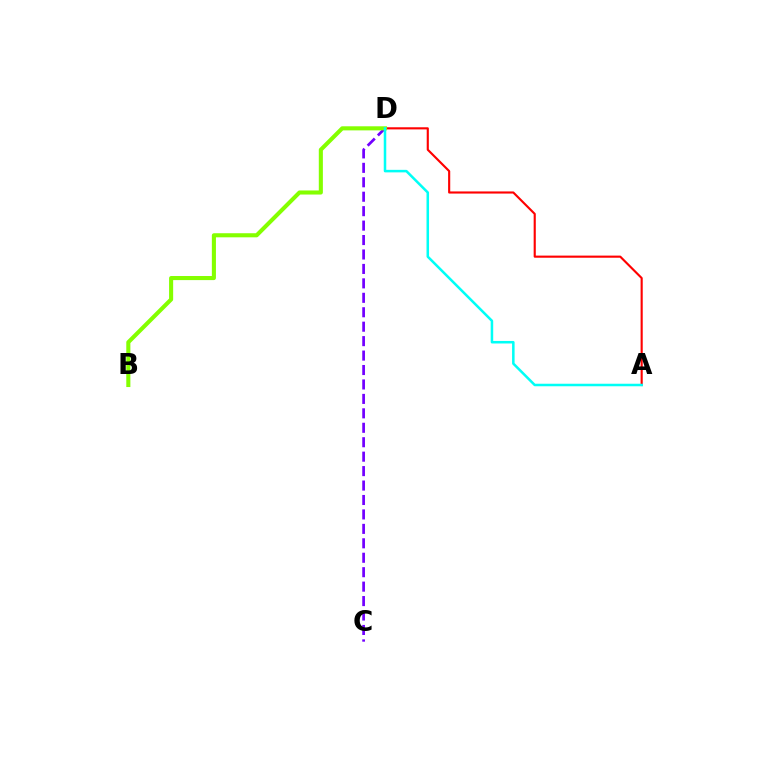{('C', 'D'): [{'color': '#7200ff', 'line_style': 'dashed', 'thickness': 1.96}], ('A', 'D'): [{'color': '#ff0000', 'line_style': 'solid', 'thickness': 1.53}, {'color': '#00fff6', 'line_style': 'solid', 'thickness': 1.82}], ('B', 'D'): [{'color': '#84ff00', 'line_style': 'solid', 'thickness': 2.94}]}